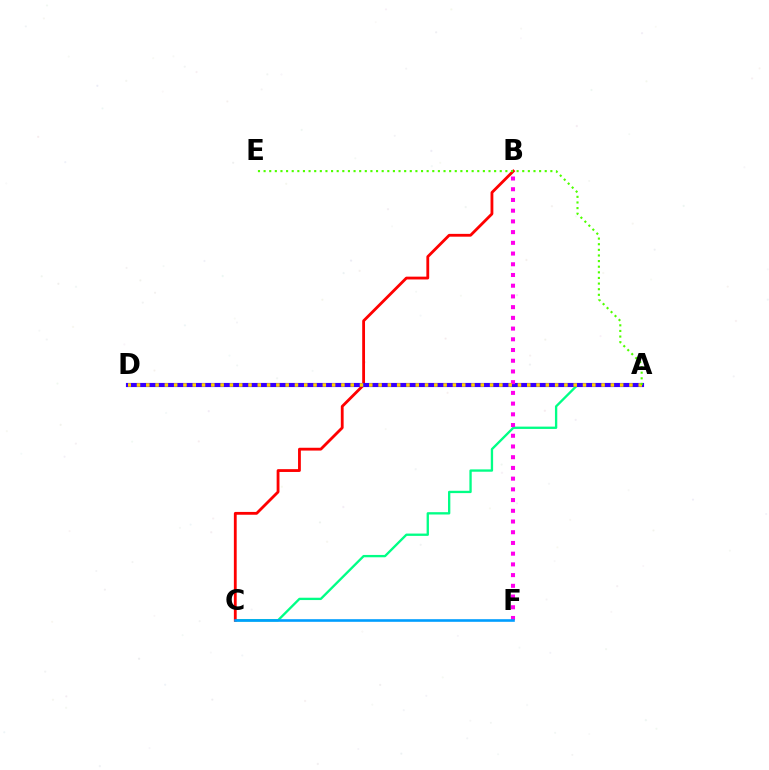{('A', 'C'): [{'color': '#00ff86', 'line_style': 'solid', 'thickness': 1.68}], ('B', 'C'): [{'color': '#ff0000', 'line_style': 'solid', 'thickness': 2.03}], ('A', 'D'): [{'color': '#3700ff', 'line_style': 'solid', 'thickness': 2.97}, {'color': '#ffd500', 'line_style': 'dotted', 'thickness': 2.52}], ('B', 'F'): [{'color': '#ff00ed', 'line_style': 'dotted', 'thickness': 2.91}], ('A', 'E'): [{'color': '#4fff00', 'line_style': 'dotted', 'thickness': 1.53}], ('C', 'F'): [{'color': '#009eff', 'line_style': 'solid', 'thickness': 1.88}]}